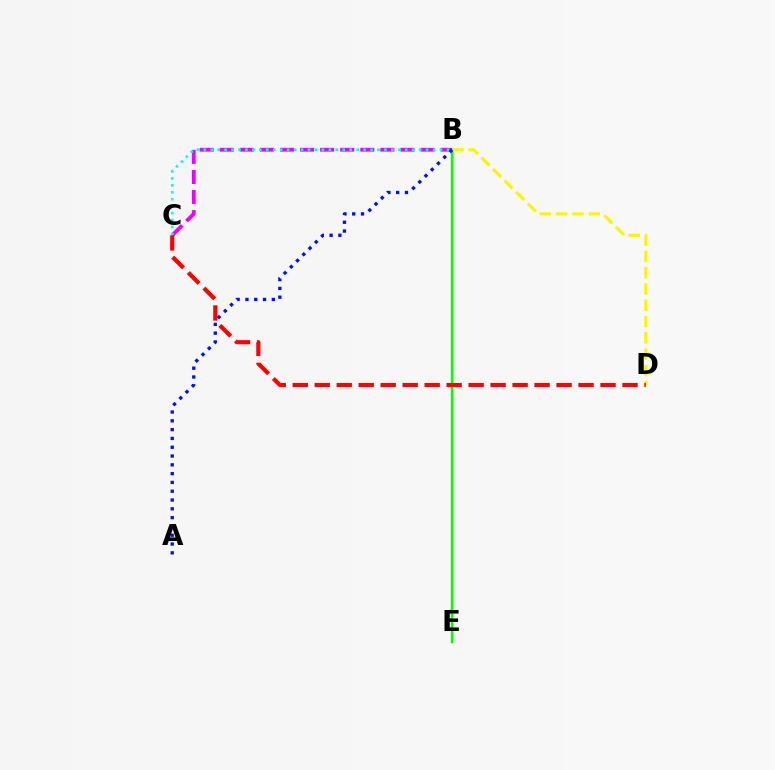{('B', 'E'): [{'color': '#08ff00', 'line_style': 'solid', 'thickness': 1.79}], ('B', 'C'): [{'color': '#ee00ff', 'line_style': 'dashed', 'thickness': 2.73}, {'color': '#00fff6', 'line_style': 'dotted', 'thickness': 1.89}], ('B', 'D'): [{'color': '#fcf500', 'line_style': 'dashed', 'thickness': 2.21}], ('A', 'B'): [{'color': '#0010ff', 'line_style': 'dotted', 'thickness': 2.39}], ('C', 'D'): [{'color': '#ff0000', 'line_style': 'dashed', 'thickness': 2.99}]}